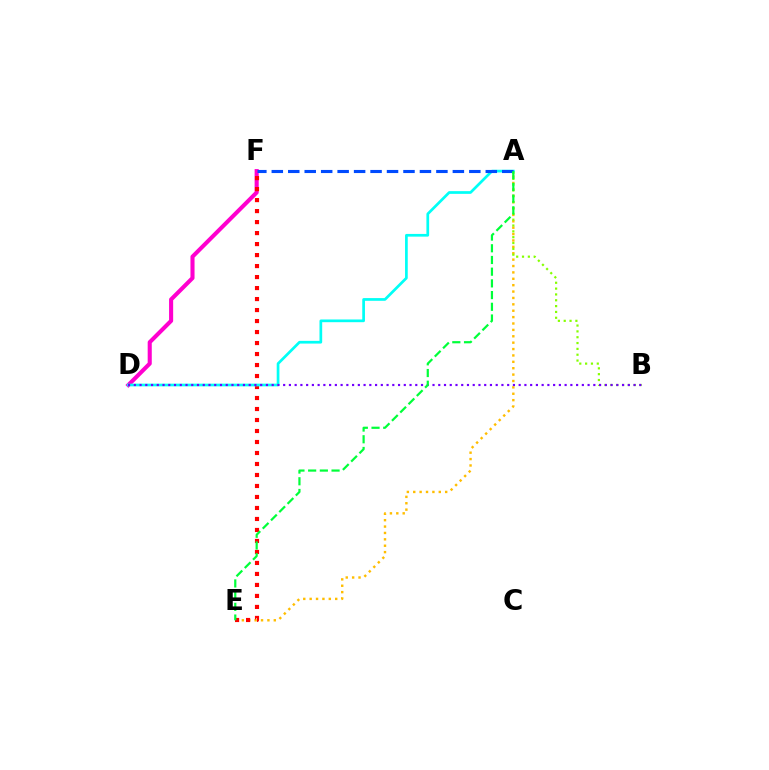{('D', 'F'): [{'color': '#ff00cf', 'line_style': 'solid', 'thickness': 2.94}], ('A', 'E'): [{'color': '#ffbd00', 'line_style': 'dotted', 'thickness': 1.74}, {'color': '#00ff39', 'line_style': 'dashed', 'thickness': 1.59}], ('E', 'F'): [{'color': '#ff0000', 'line_style': 'dotted', 'thickness': 2.99}], ('A', 'D'): [{'color': '#00fff6', 'line_style': 'solid', 'thickness': 1.95}], ('A', 'F'): [{'color': '#004bff', 'line_style': 'dashed', 'thickness': 2.24}], ('A', 'B'): [{'color': '#84ff00', 'line_style': 'dotted', 'thickness': 1.59}], ('B', 'D'): [{'color': '#7200ff', 'line_style': 'dotted', 'thickness': 1.56}]}